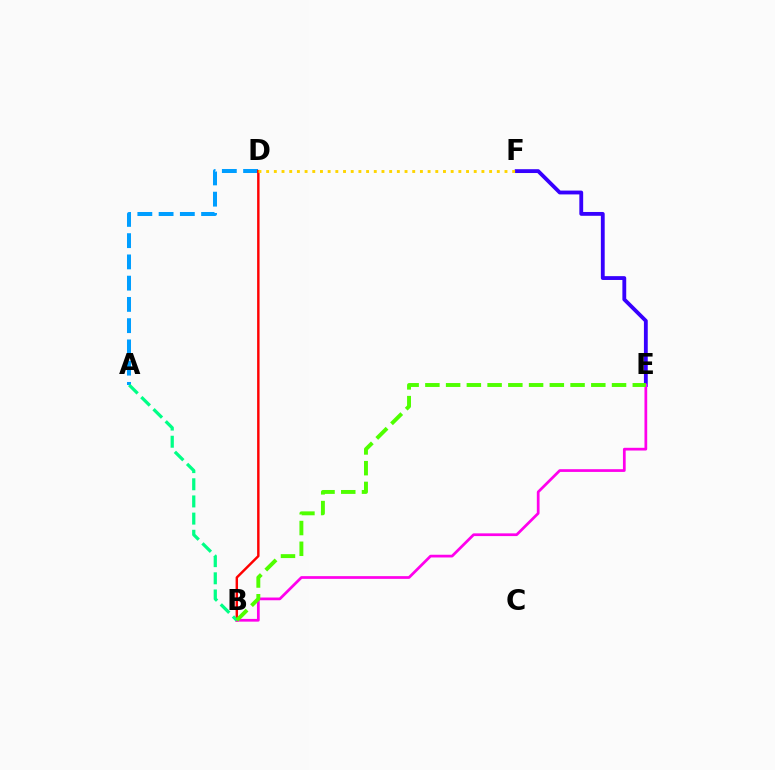{('A', 'D'): [{'color': '#009eff', 'line_style': 'dashed', 'thickness': 2.89}], ('B', 'D'): [{'color': '#ff0000', 'line_style': 'solid', 'thickness': 1.76}], ('E', 'F'): [{'color': '#3700ff', 'line_style': 'solid', 'thickness': 2.76}], ('D', 'F'): [{'color': '#ffd500', 'line_style': 'dotted', 'thickness': 2.09}], ('B', 'E'): [{'color': '#ff00ed', 'line_style': 'solid', 'thickness': 1.97}, {'color': '#4fff00', 'line_style': 'dashed', 'thickness': 2.82}], ('A', 'B'): [{'color': '#00ff86', 'line_style': 'dashed', 'thickness': 2.33}]}